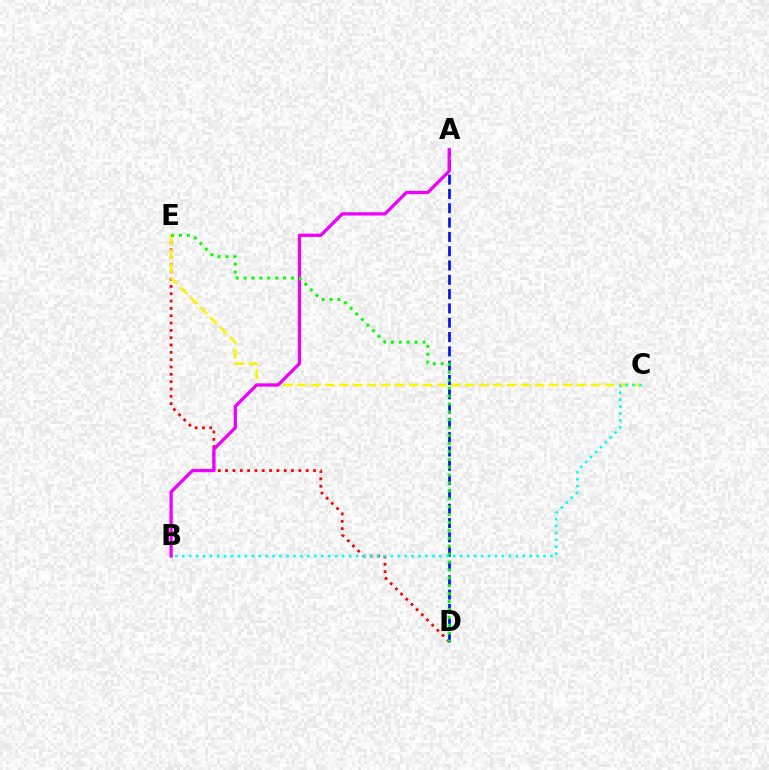{('D', 'E'): [{'color': '#ff0000', 'line_style': 'dotted', 'thickness': 1.99}, {'color': '#08ff00', 'line_style': 'dotted', 'thickness': 2.15}], ('C', 'E'): [{'color': '#fcf500', 'line_style': 'dashed', 'thickness': 1.9}], ('A', 'D'): [{'color': '#0010ff', 'line_style': 'dashed', 'thickness': 1.94}], ('A', 'B'): [{'color': '#ee00ff', 'line_style': 'solid', 'thickness': 2.35}], ('B', 'C'): [{'color': '#00fff6', 'line_style': 'dotted', 'thickness': 1.89}]}